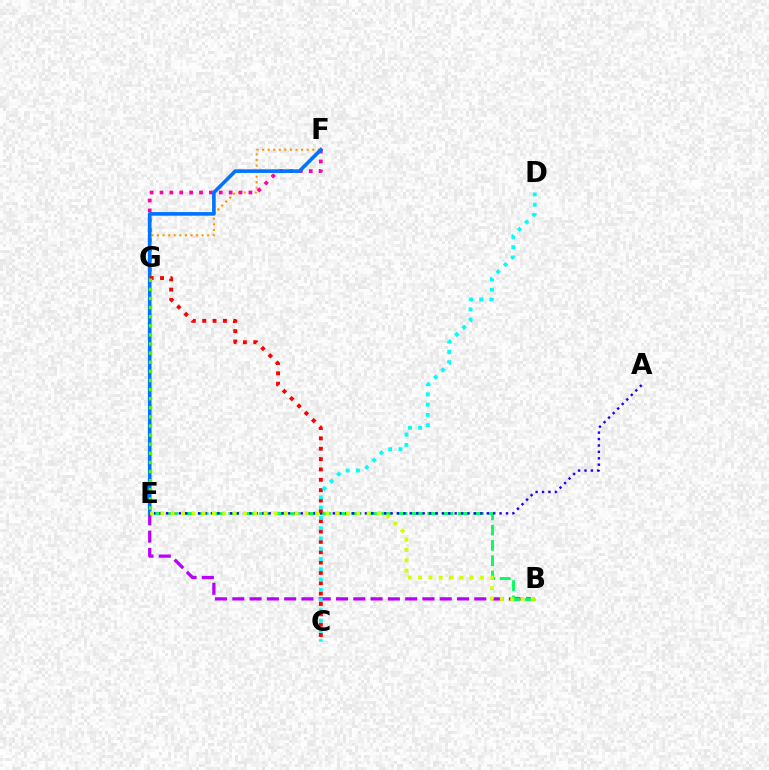{('B', 'E'): [{'color': '#b900ff', 'line_style': 'dashed', 'thickness': 2.35}, {'color': '#00ff5c', 'line_style': 'dashed', 'thickness': 2.08}, {'color': '#d1ff00', 'line_style': 'dotted', 'thickness': 2.8}], ('F', 'G'): [{'color': '#ff9400', 'line_style': 'dotted', 'thickness': 1.51}, {'color': '#ff00ac', 'line_style': 'dotted', 'thickness': 2.68}], ('E', 'F'): [{'color': '#0074ff', 'line_style': 'solid', 'thickness': 2.61}], ('A', 'E'): [{'color': '#2500ff', 'line_style': 'dotted', 'thickness': 1.74}], ('C', 'G'): [{'color': '#ff0000', 'line_style': 'dotted', 'thickness': 2.81}], ('C', 'D'): [{'color': '#00fff6', 'line_style': 'dotted', 'thickness': 2.79}], ('E', 'G'): [{'color': '#3dff00', 'line_style': 'dotted', 'thickness': 2.48}]}